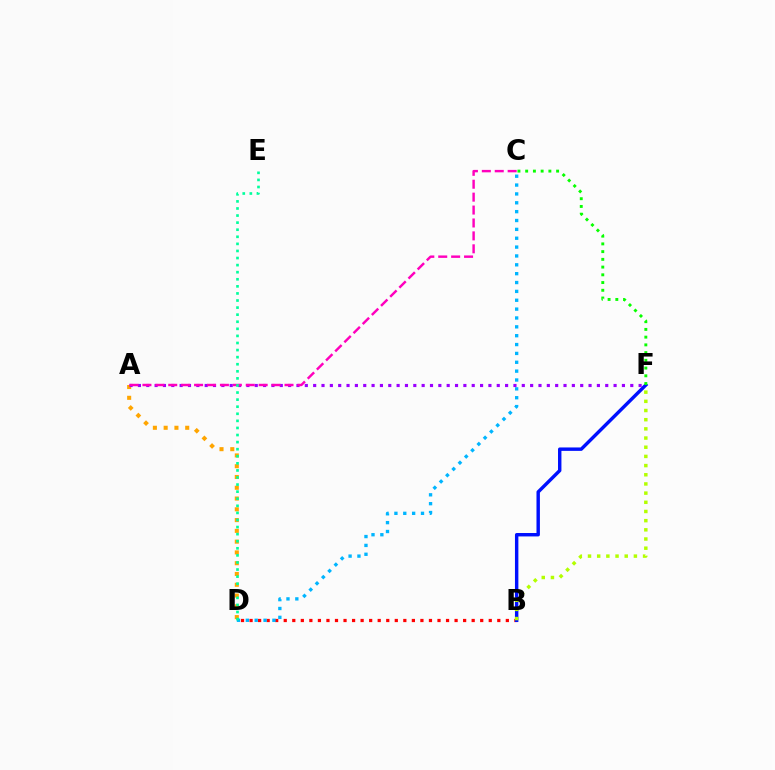{('A', 'D'): [{'color': '#ffa500', 'line_style': 'dotted', 'thickness': 2.93}], ('B', 'D'): [{'color': '#ff0000', 'line_style': 'dotted', 'thickness': 2.32}], ('B', 'F'): [{'color': '#0010ff', 'line_style': 'solid', 'thickness': 2.46}, {'color': '#b3ff00', 'line_style': 'dotted', 'thickness': 2.49}], ('A', 'F'): [{'color': '#9b00ff', 'line_style': 'dotted', 'thickness': 2.27}], ('C', 'F'): [{'color': '#08ff00', 'line_style': 'dotted', 'thickness': 2.1}], ('C', 'D'): [{'color': '#00b5ff', 'line_style': 'dotted', 'thickness': 2.41}], ('A', 'C'): [{'color': '#ff00bd', 'line_style': 'dashed', 'thickness': 1.75}], ('D', 'E'): [{'color': '#00ff9d', 'line_style': 'dotted', 'thickness': 1.92}]}